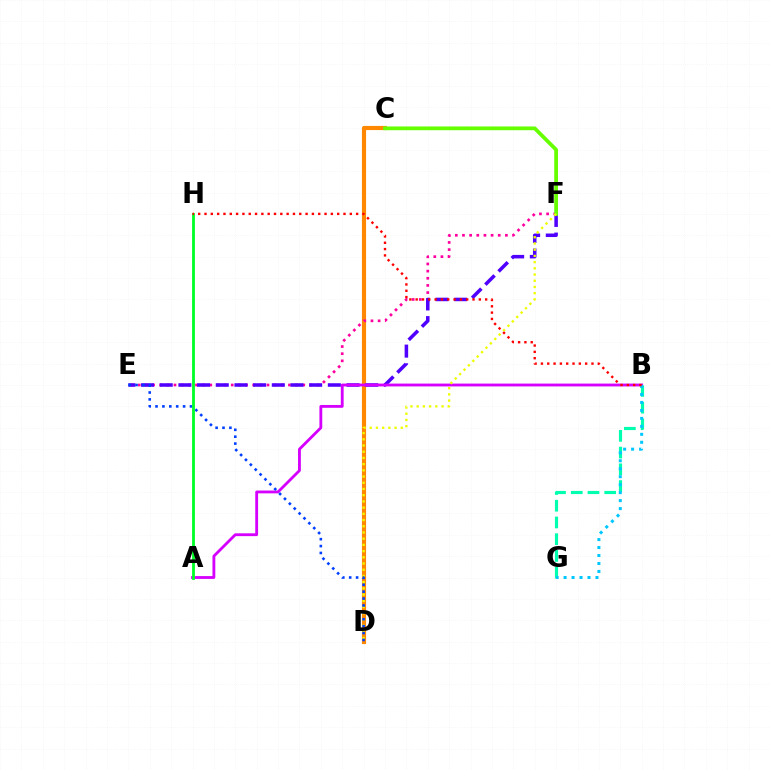{('C', 'D'): [{'color': '#ff8800', 'line_style': 'solid', 'thickness': 2.98}], ('E', 'F'): [{'color': '#ff00a0', 'line_style': 'dotted', 'thickness': 1.94}, {'color': '#4f00ff', 'line_style': 'dashed', 'thickness': 2.54}], ('C', 'F'): [{'color': '#66ff00', 'line_style': 'solid', 'thickness': 2.7}], ('A', 'B'): [{'color': '#d600ff', 'line_style': 'solid', 'thickness': 2.04}], ('B', 'G'): [{'color': '#00ffaf', 'line_style': 'dashed', 'thickness': 2.27}, {'color': '#00c7ff', 'line_style': 'dotted', 'thickness': 2.17}], ('D', 'F'): [{'color': '#eeff00', 'line_style': 'dotted', 'thickness': 1.69}], ('D', 'E'): [{'color': '#003fff', 'line_style': 'dotted', 'thickness': 1.87}], ('A', 'H'): [{'color': '#00ff27', 'line_style': 'solid', 'thickness': 2.02}], ('B', 'H'): [{'color': '#ff0000', 'line_style': 'dotted', 'thickness': 1.72}]}